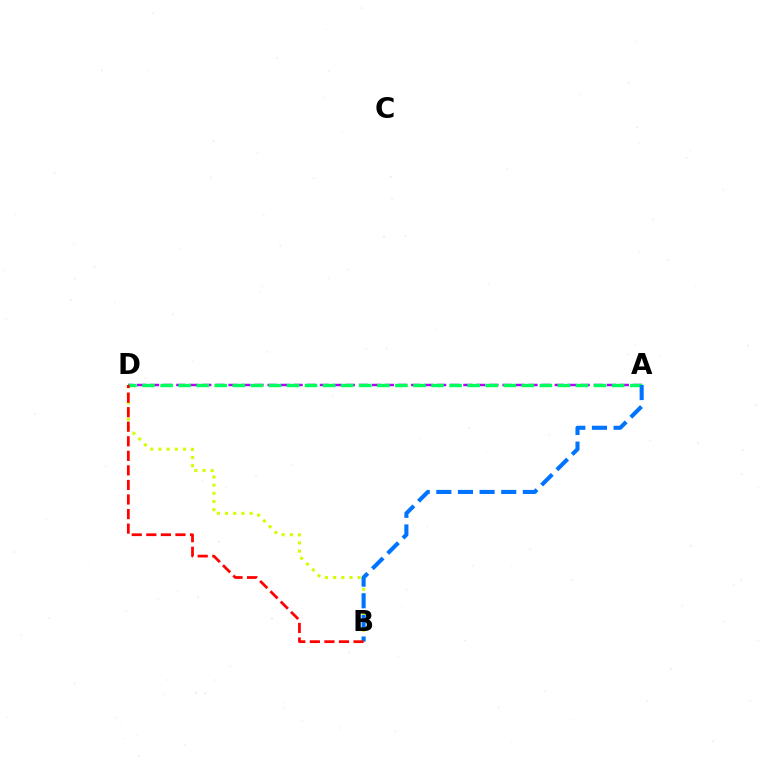{('B', 'D'): [{'color': '#d1ff00', 'line_style': 'dotted', 'thickness': 2.22}, {'color': '#ff0000', 'line_style': 'dashed', 'thickness': 1.98}], ('A', 'D'): [{'color': '#b900ff', 'line_style': 'dashed', 'thickness': 1.77}, {'color': '#00ff5c', 'line_style': 'dashed', 'thickness': 2.45}], ('A', 'B'): [{'color': '#0074ff', 'line_style': 'dashed', 'thickness': 2.94}]}